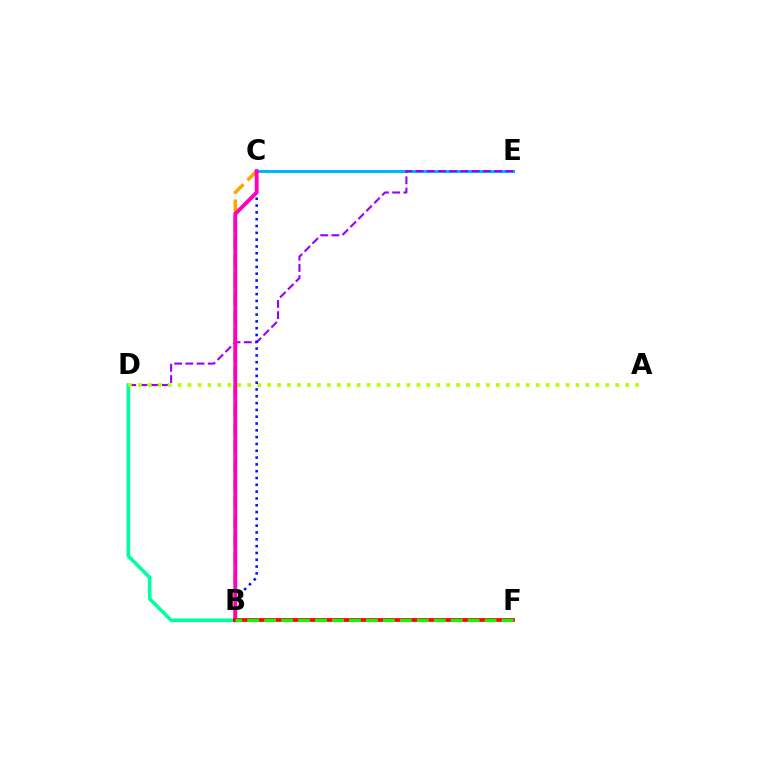{('C', 'E'): [{'color': '#00b5ff', 'line_style': 'solid', 'thickness': 2.16}], ('B', 'D'): [{'color': '#00ff9d', 'line_style': 'solid', 'thickness': 2.58}], ('D', 'E'): [{'color': '#9b00ff', 'line_style': 'dashed', 'thickness': 1.52}], ('A', 'D'): [{'color': '#b3ff00', 'line_style': 'dotted', 'thickness': 2.7}], ('B', 'C'): [{'color': '#ffa500', 'line_style': 'dashed', 'thickness': 2.52}, {'color': '#0010ff', 'line_style': 'dotted', 'thickness': 1.85}, {'color': '#ff00bd', 'line_style': 'solid', 'thickness': 2.78}], ('B', 'F'): [{'color': '#ff0000', 'line_style': 'solid', 'thickness': 2.72}, {'color': '#08ff00', 'line_style': 'dashed', 'thickness': 2.3}]}